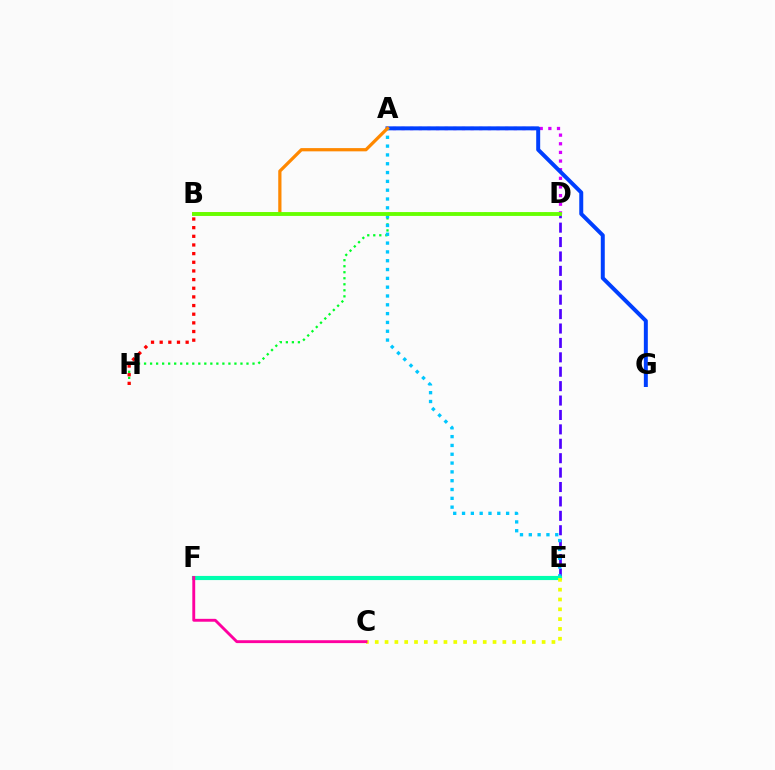{('A', 'D'): [{'color': '#d600ff', 'line_style': 'dotted', 'thickness': 2.35}], ('A', 'G'): [{'color': '#003fff', 'line_style': 'solid', 'thickness': 2.86}], ('D', 'H'): [{'color': '#00ff27', 'line_style': 'dotted', 'thickness': 1.64}], ('D', 'E'): [{'color': '#4f00ff', 'line_style': 'dashed', 'thickness': 1.96}], ('A', 'E'): [{'color': '#00c7ff', 'line_style': 'dotted', 'thickness': 2.4}], ('A', 'B'): [{'color': '#ff8800', 'line_style': 'solid', 'thickness': 2.33}], ('E', 'F'): [{'color': '#00ffaf', 'line_style': 'solid', 'thickness': 2.99}], ('C', 'E'): [{'color': '#eeff00', 'line_style': 'dotted', 'thickness': 2.67}], ('B', 'H'): [{'color': '#ff0000', 'line_style': 'dotted', 'thickness': 2.35}], ('B', 'D'): [{'color': '#66ff00', 'line_style': 'solid', 'thickness': 2.77}], ('C', 'F'): [{'color': '#ff00a0', 'line_style': 'solid', 'thickness': 2.07}]}